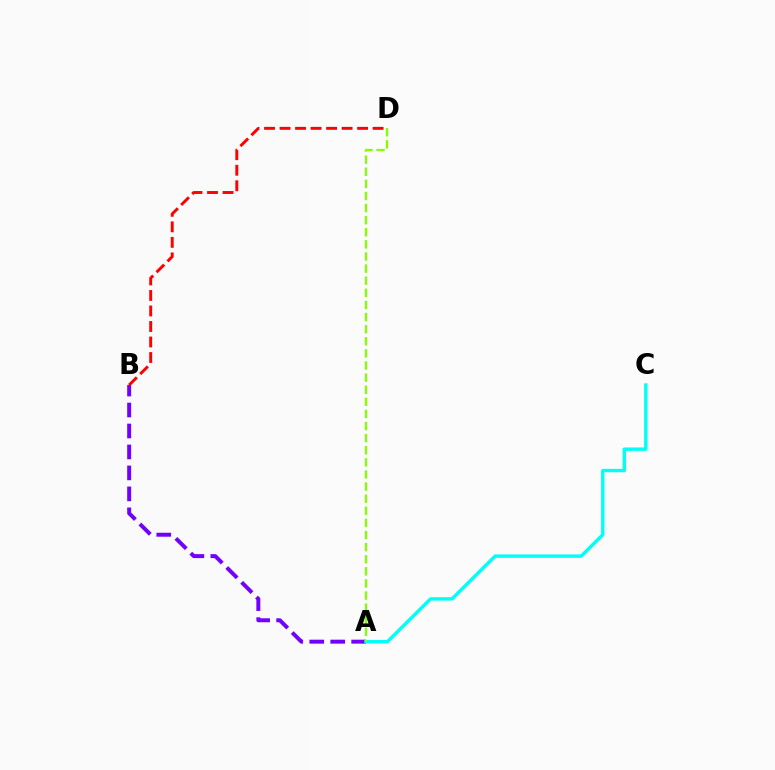{('A', 'B'): [{'color': '#7200ff', 'line_style': 'dashed', 'thickness': 2.85}], ('B', 'D'): [{'color': '#ff0000', 'line_style': 'dashed', 'thickness': 2.11}], ('A', 'C'): [{'color': '#00fff6', 'line_style': 'solid', 'thickness': 2.45}], ('A', 'D'): [{'color': '#84ff00', 'line_style': 'dashed', 'thickness': 1.64}]}